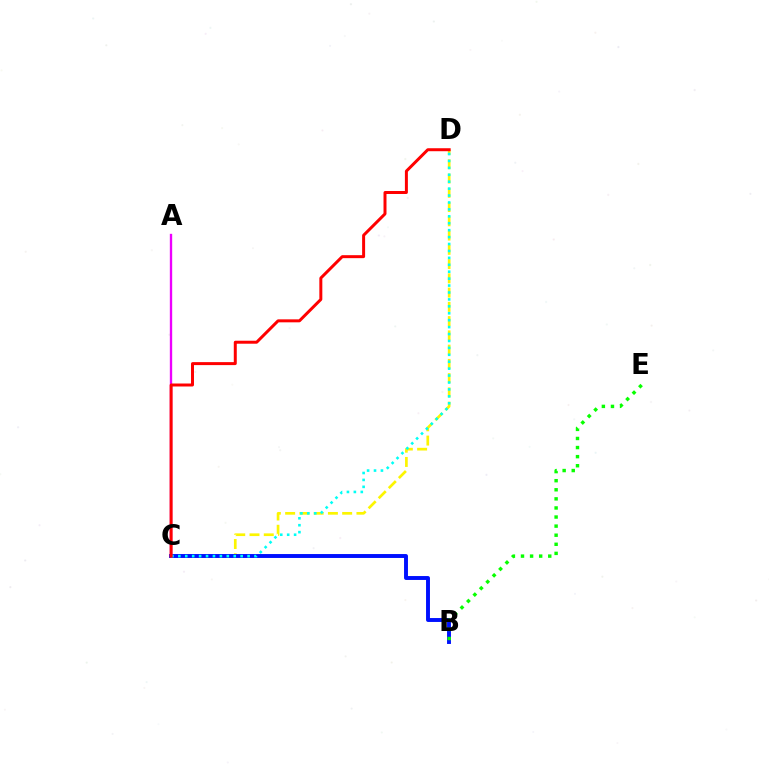{('C', 'D'): [{'color': '#fcf500', 'line_style': 'dashed', 'thickness': 1.94}, {'color': '#00fff6', 'line_style': 'dotted', 'thickness': 1.88}, {'color': '#ff0000', 'line_style': 'solid', 'thickness': 2.15}], ('B', 'C'): [{'color': '#0010ff', 'line_style': 'solid', 'thickness': 2.82}], ('A', 'C'): [{'color': '#ee00ff', 'line_style': 'solid', 'thickness': 1.69}], ('B', 'E'): [{'color': '#08ff00', 'line_style': 'dotted', 'thickness': 2.47}]}